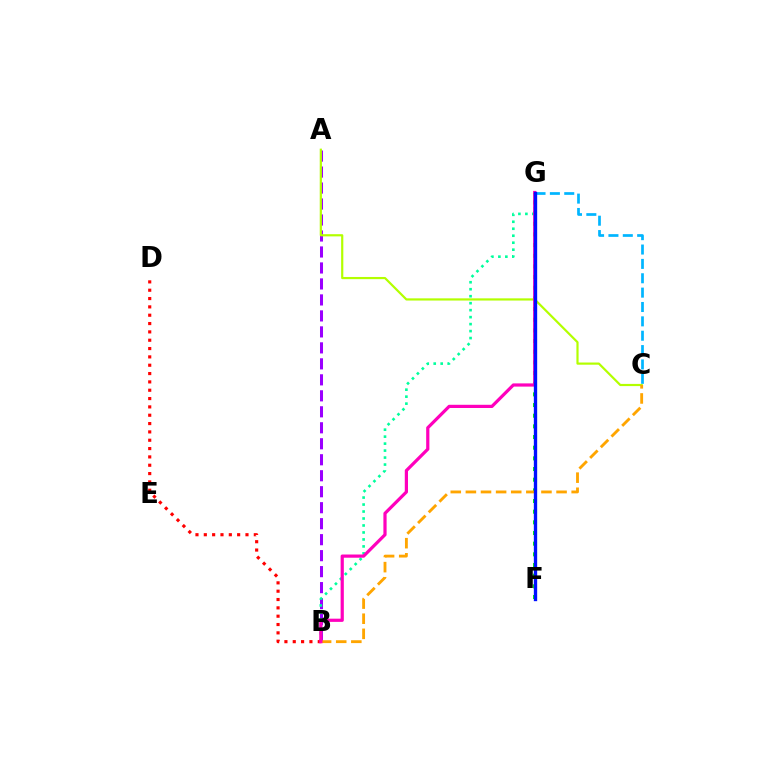{('C', 'G'): [{'color': '#00b5ff', 'line_style': 'dashed', 'thickness': 1.95}], ('A', 'B'): [{'color': '#9b00ff', 'line_style': 'dashed', 'thickness': 2.17}], ('B', 'G'): [{'color': '#00ff9d', 'line_style': 'dotted', 'thickness': 1.9}, {'color': '#ff00bd', 'line_style': 'solid', 'thickness': 2.31}], ('B', 'D'): [{'color': '#ff0000', 'line_style': 'dotted', 'thickness': 2.26}], ('F', 'G'): [{'color': '#08ff00', 'line_style': 'dotted', 'thickness': 2.9}, {'color': '#0010ff', 'line_style': 'solid', 'thickness': 2.4}], ('A', 'C'): [{'color': '#b3ff00', 'line_style': 'solid', 'thickness': 1.58}], ('B', 'C'): [{'color': '#ffa500', 'line_style': 'dashed', 'thickness': 2.05}]}